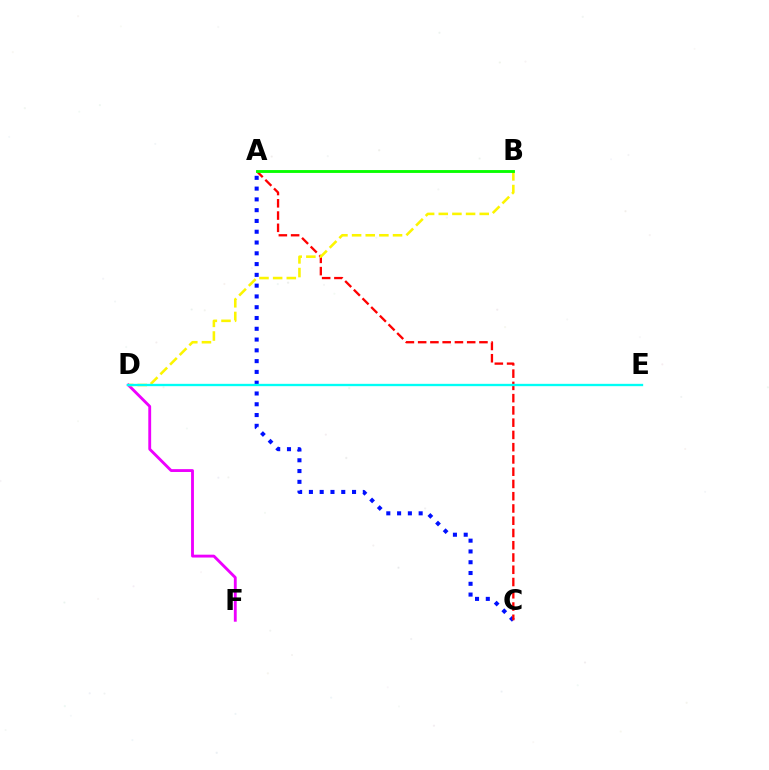{('D', 'F'): [{'color': '#ee00ff', 'line_style': 'solid', 'thickness': 2.05}], ('A', 'C'): [{'color': '#0010ff', 'line_style': 'dotted', 'thickness': 2.93}, {'color': '#ff0000', 'line_style': 'dashed', 'thickness': 1.67}], ('B', 'D'): [{'color': '#fcf500', 'line_style': 'dashed', 'thickness': 1.85}], ('D', 'E'): [{'color': '#00fff6', 'line_style': 'solid', 'thickness': 1.68}], ('A', 'B'): [{'color': '#08ff00', 'line_style': 'solid', 'thickness': 2.06}]}